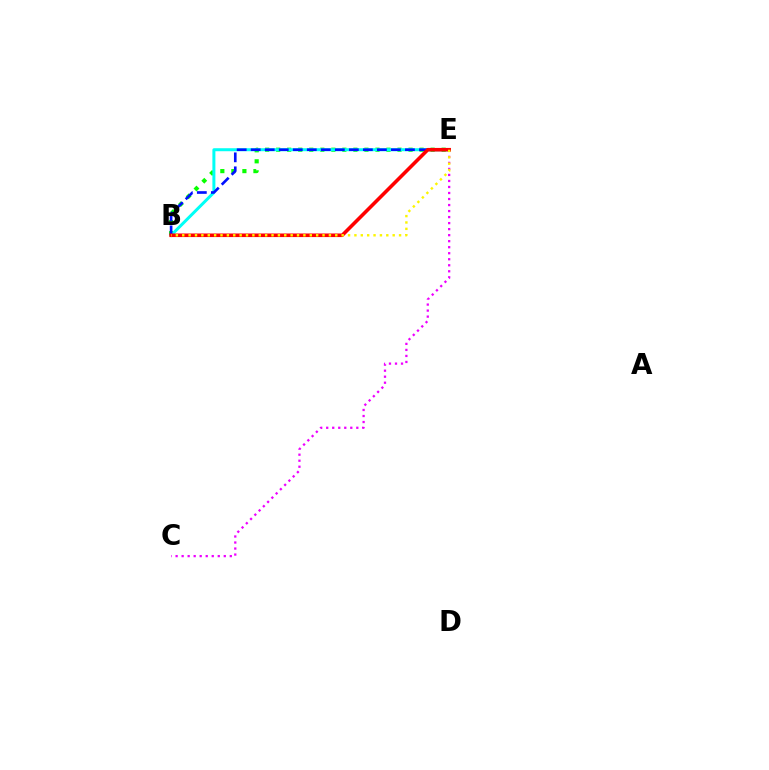{('B', 'E'): [{'color': '#08ff00', 'line_style': 'dotted', 'thickness': 3.0}, {'color': '#00fff6', 'line_style': 'solid', 'thickness': 2.16}, {'color': '#0010ff', 'line_style': 'dashed', 'thickness': 1.9}, {'color': '#ff0000', 'line_style': 'solid', 'thickness': 2.58}, {'color': '#fcf500', 'line_style': 'dotted', 'thickness': 1.73}], ('C', 'E'): [{'color': '#ee00ff', 'line_style': 'dotted', 'thickness': 1.64}]}